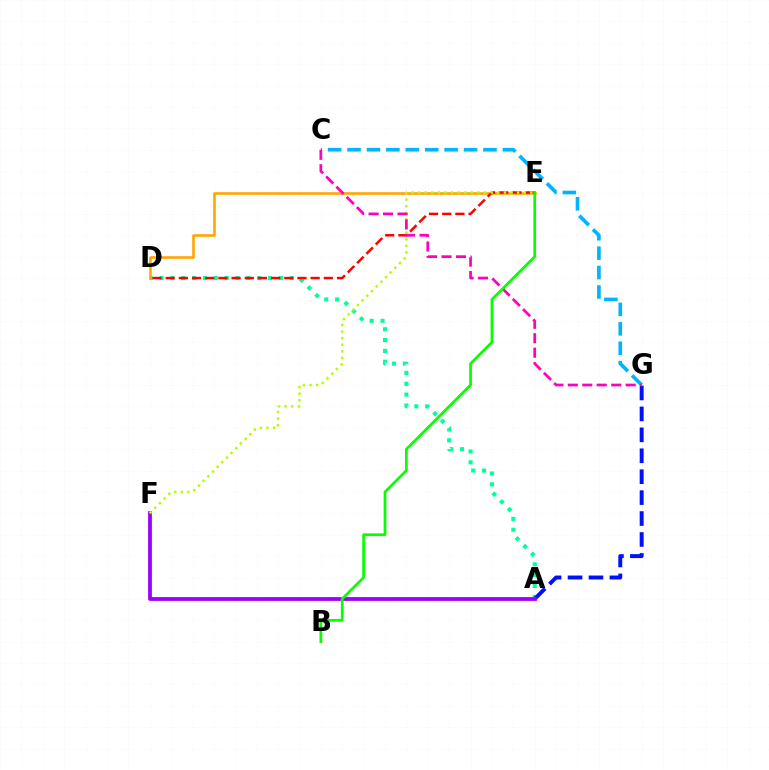{('A', 'D'): [{'color': '#00ff9d', 'line_style': 'dotted', 'thickness': 2.95}], ('D', 'E'): [{'color': '#ffa500', 'line_style': 'solid', 'thickness': 1.86}, {'color': '#ff0000', 'line_style': 'dashed', 'thickness': 1.79}], ('C', 'G'): [{'color': '#00b5ff', 'line_style': 'dashed', 'thickness': 2.64}, {'color': '#ff00bd', 'line_style': 'dashed', 'thickness': 1.97}], ('A', 'G'): [{'color': '#0010ff', 'line_style': 'dashed', 'thickness': 2.84}], ('A', 'F'): [{'color': '#9b00ff', 'line_style': 'solid', 'thickness': 2.72}], ('E', 'F'): [{'color': '#b3ff00', 'line_style': 'dotted', 'thickness': 1.79}], ('B', 'E'): [{'color': '#08ff00', 'line_style': 'solid', 'thickness': 1.95}]}